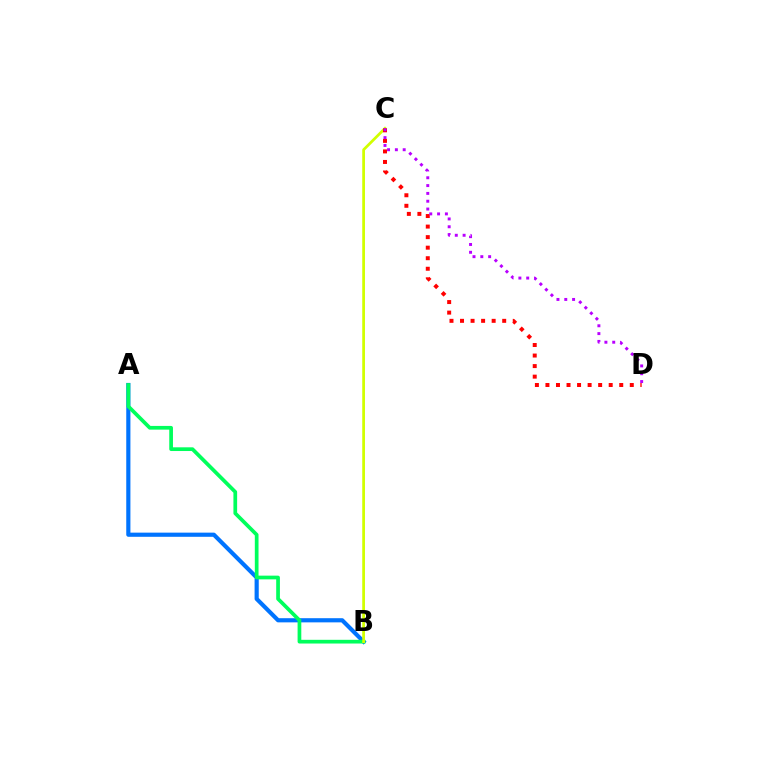{('A', 'B'): [{'color': '#0074ff', 'line_style': 'solid', 'thickness': 3.0}, {'color': '#00ff5c', 'line_style': 'solid', 'thickness': 2.67}], ('B', 'C'): [{'color': '#d1ff00', 'line_style': 'solid', 'thickness': 1.98}], ('C', 'D'): [{'color': '#ff0000', 'line_style': 'dotted', 'thickness': 2.86}, {'color': '#b900ff', 'line_style': 'dotted', 'thickness': 2.12}]}